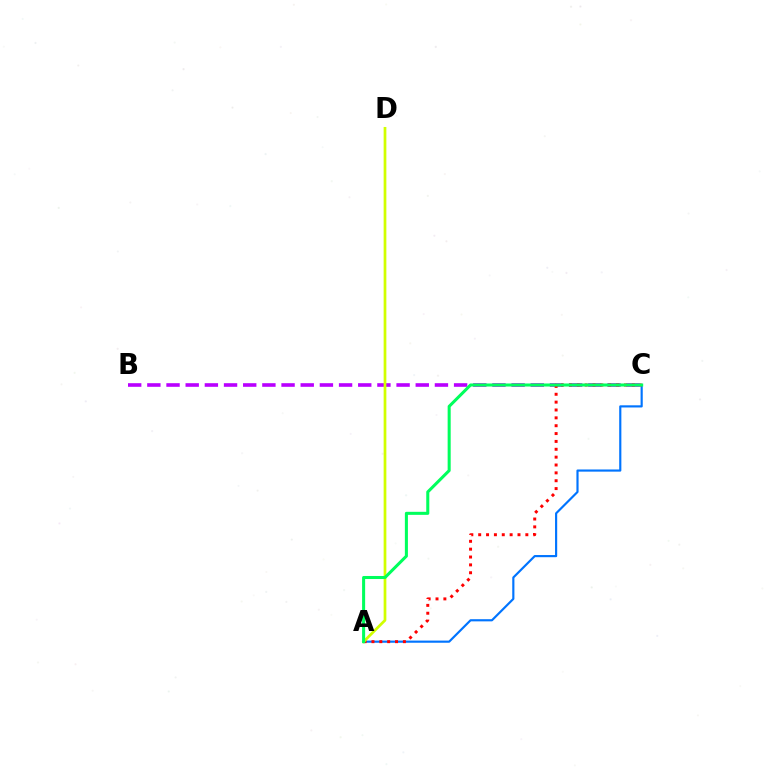{('A', 'C'): [{'color': '#0074ff', 'line_style': 'solid', 'thickness': 1.56}, {'color': '#ff0000', 'line_style': 'dotted', 'thickness': 2.14}, {'color': '#00ff5c', 'line_style': 'solid', 'thickness': 2.19}], ('B', 'C'): [{'color': '#b900ff', 'line_style': 'dashed', 'thickness': 2.6}], ('A', 'D'): [{'color': '#d1ff00', 'line_style': 'solid', 'thickness': 1.96}]}